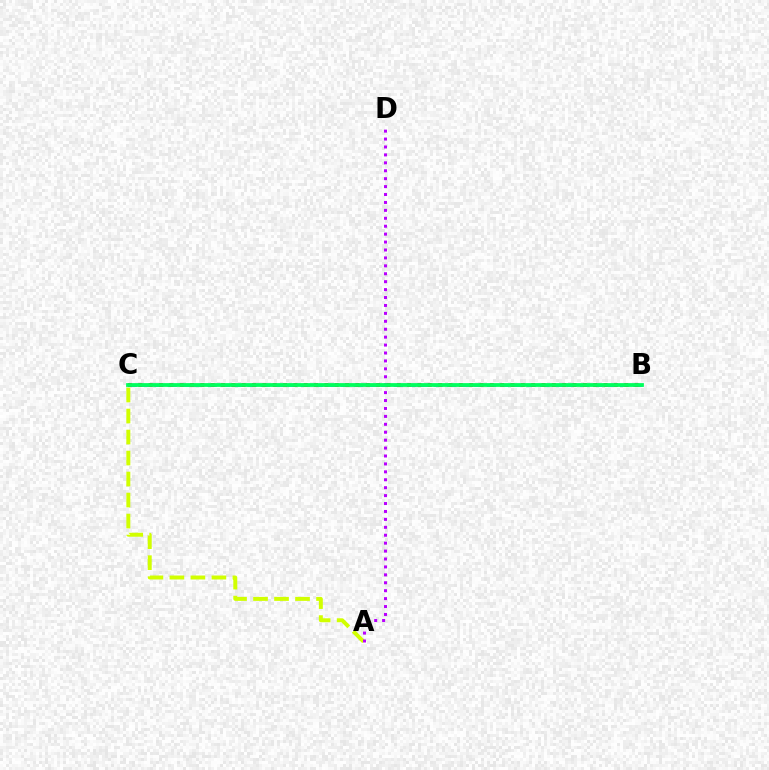{('B', 'C'): [{'color': '#0074ff', 'line_style': 'dashed', 'thickness': 1.81}, {'color': '#ff0000', 'line_style': 'dotted', 'thickness': 2.81}, {'color': '#00ff5c', 'line_style': 'solid', 'thickness': 2.72}], ('A', 'C'): [{'color': '#d1ff00', 'line_style': 'dashed', 'thickness': 2.85}], ('A', 'D'): [{'color': '#b900ff', 'line_style': 'dotted', 'thickness': 2.15}]}